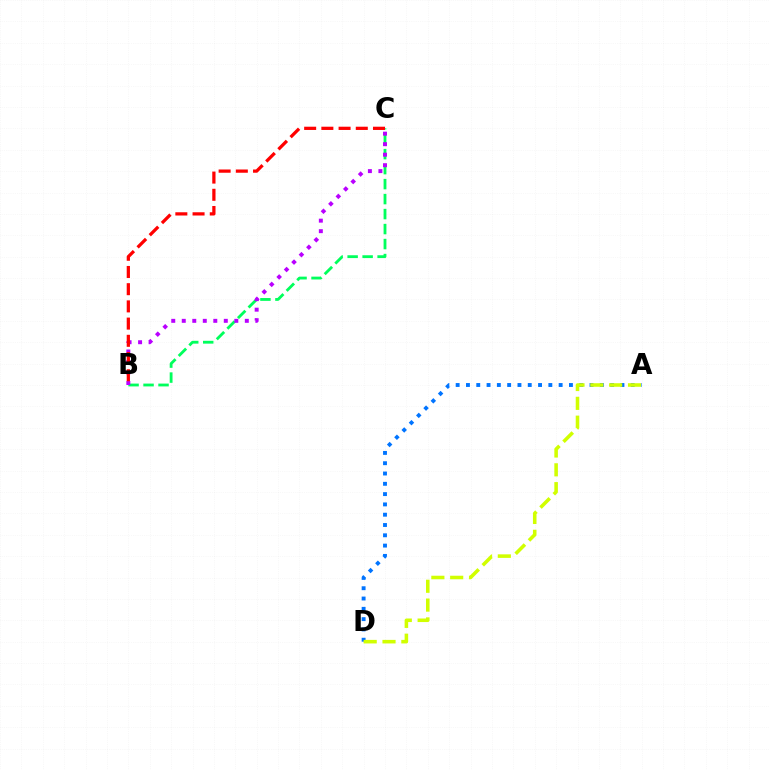{('B', 'C'): [{'color': '#00ff5c', 'line_style': 'dashed', 'thickness': 2.04}, {'color': '#b900ff', 'line_style': 'dotted', 'thickness': 2.86}, {'color': '#ff0000', 'line_style': 'dashed', 'thickness': 2.34}], ('A', 'D'): [{'color': '#0074ff', 'line_style': 'dotted', 'thickness': 2.8}, {'color': '#d1ff00', 'line_style': 'dashed', 'thickness': 2.56}]}